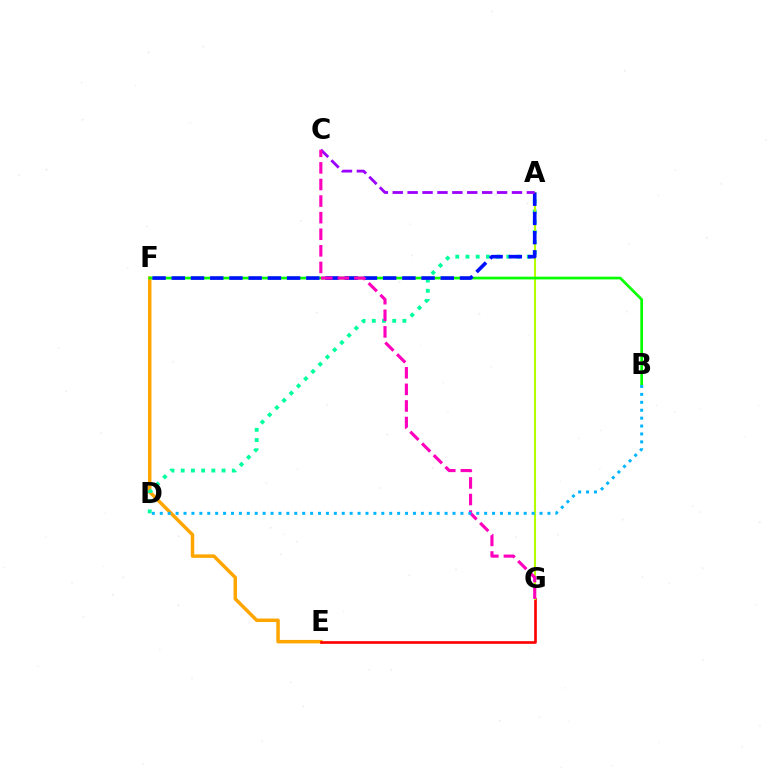{('E', 'F'): [{'color': '#ffa500', 'line_style': 'solid', 'thickness': 2.51}], ('A', 'D'): [{'color': '#00ff9d', 'line_style': 'dotted', 'thickness': 2.78}], ('E', 'G'): [{'color': '#ff0000', 'line_style': 'solid', 'thickness': 1.92}], ('A', 'G'): [{'color': '#b3ff00', 'line_style': 'solid', 'thickness': 1.51}], ('B', 'F'): [{'color': '#08ff00', 'line_style': 'solid', 'thickness': 1.95}], ('A', 'F'): [{'color': '#0010ff', 'line_style': 'dashed', 'thickness': 2.61}], ('A', 'C'): [{'color': '#9b00ff', 'line_style': 'dashed', 'thickness': 2.02}], ('C', 'G'): [{'color': '#ff00bd', 'line_style': 'dashed', 'thickness': 2.25}], ('B', 'D'): [{'color': '#00b5ff', 'line_style': 'dotted', 'thickness': 2.15}]}